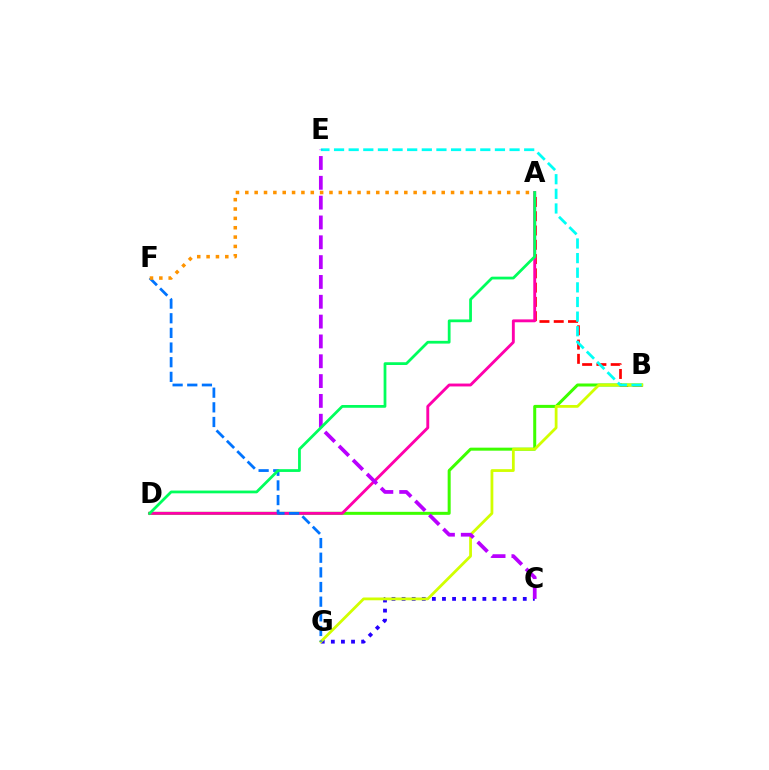{('C', 'G'): [{'color': '#2500ff', 'line_style': 'dotted', 'thickness': 2.74}], ('A', 'B'): [{'color': '#ff0000', 'line_style': 'dashed', 'thickness': 1.94}], ('B', 'D'): [{'color': '#3dff00', 'line_style': 'solid', 'thickness': 2.17}], ('B', 'G'): [{'color': '#d1ff00', 'line_style': 'solid', 'thickness': 2.01}], ('A', 'D'): [{'color': '#ff00ac', 'line_style': 'solid', 'thickness': 2.08}, {'color': '#00ff5c', 'line_style': 'solid', 'thickness': 1.99}], ('F', 'G'): [{'color': '#0074ff', 'line_style': 'dashed', 'thickness': 1.99}], ('A', 'F'): [{'color': '#ff9400', 'line_style': 'dotted', 'thickness': 2.54}], ('B', 'E'): [{'color': '#00fff6', 'line_style': 'dashed', 'thickness': 1.99}], ('C', 'E'): [{'color': '#b900ff', 'line_style': 'dashed', 'thickness': 2.69}]}